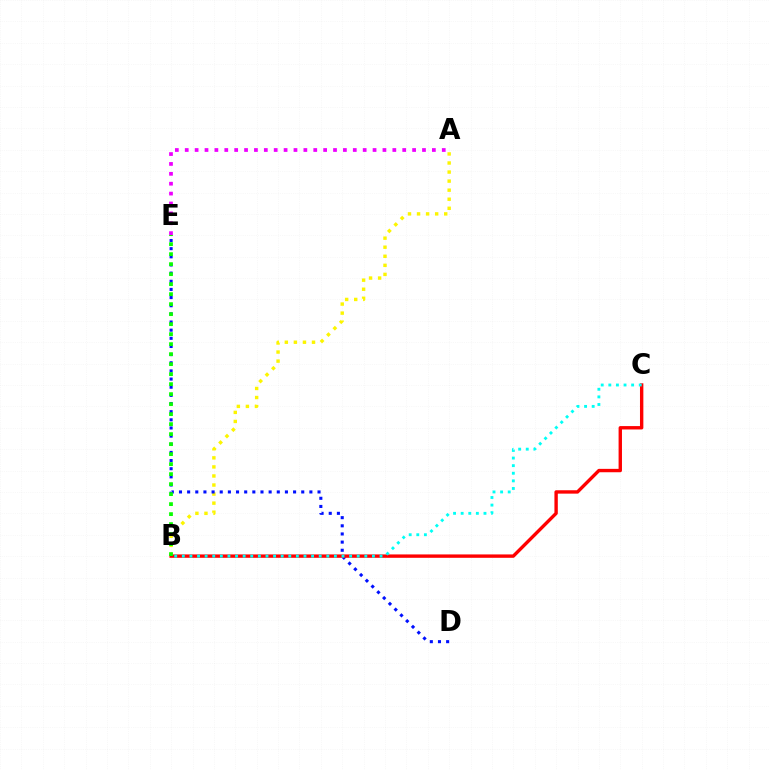{('A', 'E'): [{'color': '#ee00ff', 'line_style': 'dotted', 'thickness': 2.69}], ('A', 'B'): [{'color': '#fcf500', 'line_style': 'dotted', 'thickness': 2.46}], ('D', 'E'): [{'color': '#0010ff', 'line_style': 'dotted', 'thickness': 2.21}], ('B', 'C'): [{'color': '#ff0000', 'line_style': 'solid', 'thickness': 2.43}, {'color': '#00fff6', 'line_style': 'dotted', 'thickness': 2.07}], ('B', 'E'): [{'color': '#08ff00', 'line_style': 'dotted', 'thickness': 2.72}]}